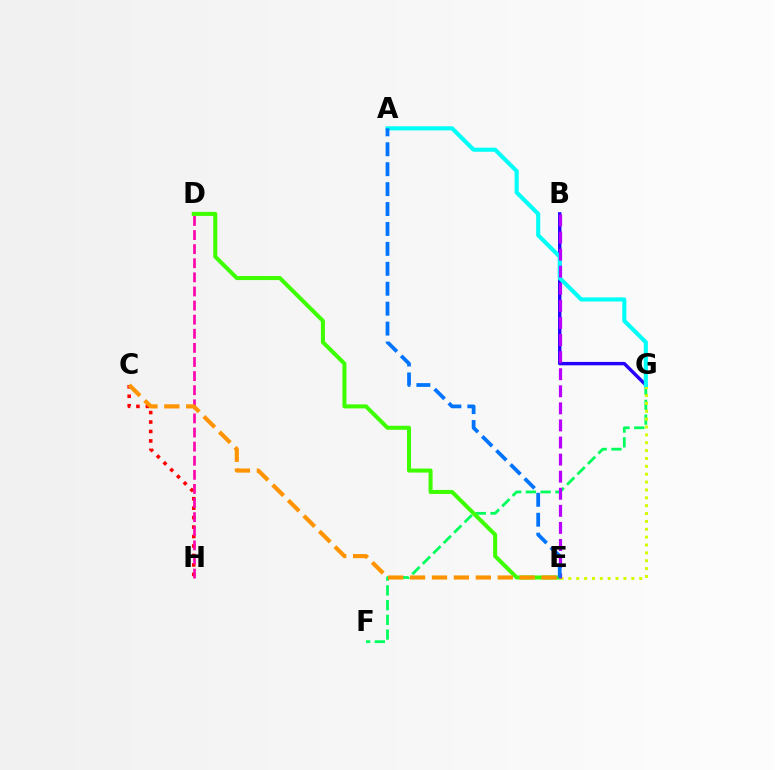{('C', 'H'): [{'color': '#ff0000', 'line_style': 'dotted', 'thickness': 2.57}], ('F', 'G'): [{'color': '#00ff5c', 'line_style': 'dashed', 'thickness': 2.0}], ('D', 'E'): [{'color': '#3dff00', 'line_style': 'solid', 'thickness': 2.9}], ('E', 'G'): [{'color': '#d1ff00', 'line_style': 'dotted', 'thickness': 2.14}], ('B', 'G'): [{'color': '#2500ff', 'line_style': 'solid', 'thickness': 2.45}], ('D', 'H'): [{'color': '#ff00ac', 'line_style': 'dashed', 'thickness': 1.92}], ('C', 'E'): [{'color': '#ff9400', 'line_style': 'dashed', 'thickness': 2.98}], ('A', 'G'): [{'color': '#00fff6', 'line_style': 'solid', 'thickness': 2.95}], ('B', 'E'): [{'color': '#b900ff', 'line_style': 'dashed', 'thickness': 2.32}], ('A', 'E'): [{'color': '#0074ff', 'line_style': 'dashed', 'thickness': 2.71}]}